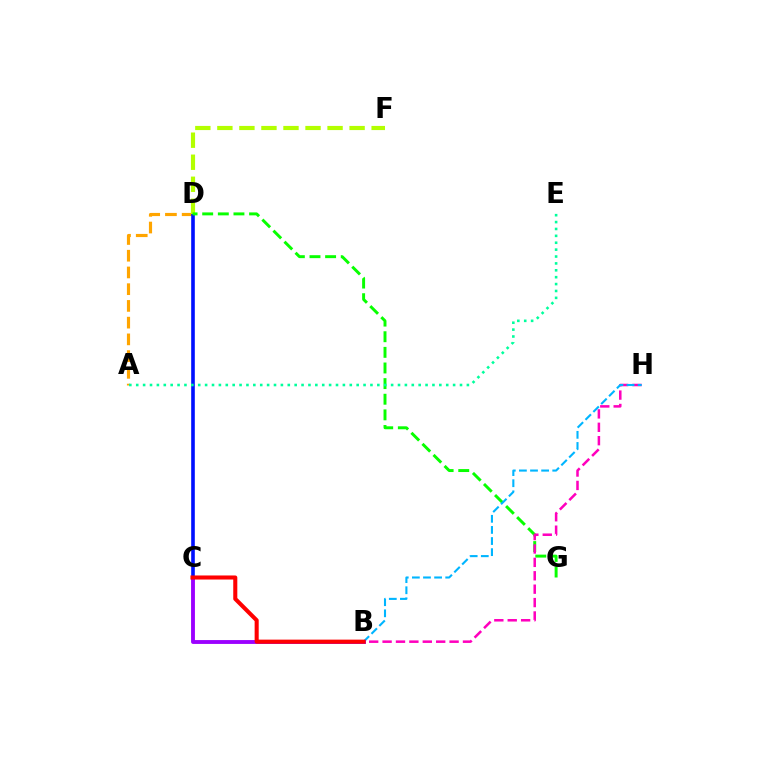{('A', 'D'): [{'color': '#ffa500', 'line_style': 'dashed', 'thickness': 2.27}], ('C', 'D'): [{'color': '#0010ff', 'line_style': 'solid', 'thickness': 2.6}], ('D', 'F'): [{'color': '#b3ff00', 'line_style': 'dashed', 'thickness': 2.99}], ('D', 'G'): [{'color': '#08ff00', 'line_style': 'dashed', 'thickness': 2.12}], ('B', 'H'): [{'color': '#ff00bd', 'line_style': 'dashed', 'thickness': 1.82}, {'color': '#00b5ff', 'line_style': 'dashed', 'thickness': 1.51}], ('A', 'E'): [{'color': '#00ff9d', 'line_style': 'dotted', 'thickness': 1.87}], ('B', 'C'): [{'color': '#9b00ff', 'line_style': 'solid', 'thickness': 2.78}, {'color': '#ff0000', 'line_style': 'solid', 'thickness': 2.93}]}